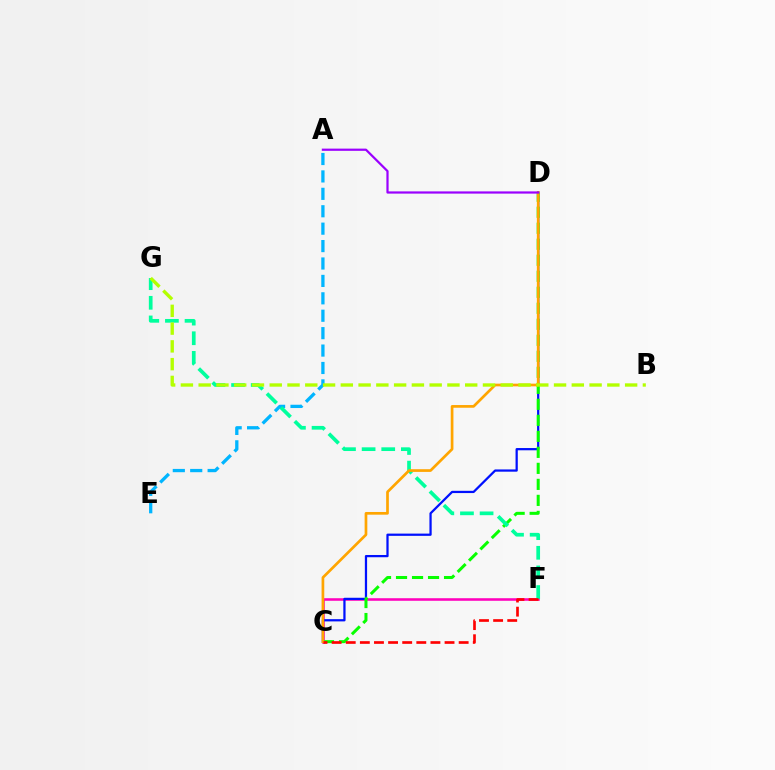{('C', 'F'): [{'color': '#ff00bd', 'line_style': 'solid', 'thickness': 1.84}, {'color': '#ff0000', 'line_style': 'dashed', 'thickness': 1.92}], ('C', 'D'): [{'color': '#0010ff', 'line_style': 'solid', 'thickness': 1.62}, {'color': '#08ff00', 'line_style': 'dashed', 'thickness': 2.17}, {'color': '#ffa500', 'line_style': 'solid', 'thickness': 1.94}], ('A', 'E'): [{'color': '#00b5ff', 'line_style': 'dashed', 'thickness': 2.37}], ('F', 'G'): [{'color': '#00ff9d', 'line_style': 'dashed', 'thickness': 2.67}], ('A', 'D'): [{'color': '#9b00ff', 'line_style': 'solid', 'thickness': 1.6}], ('B', 'G'): [{'color': '#b3ff00', 'line_style': 'dashed', 'thickness': 2.41}]}